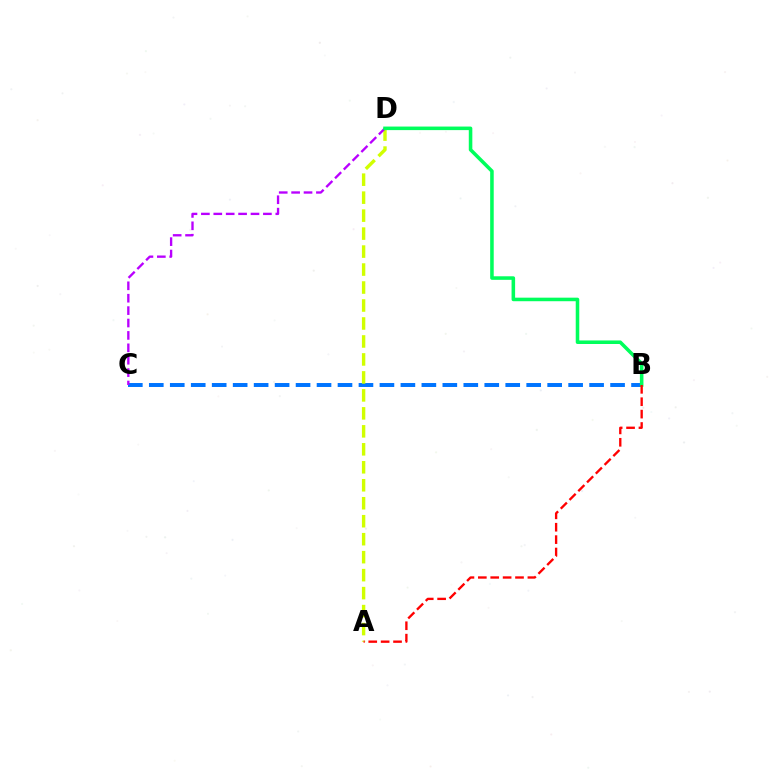{('B', 'C'): [{'color': '#0074ff', 'line_style': 'dashed', 'thickness': 2.85}], ('A', 'D'): [{'color': '#d1ff00', 'line_style': 'dashed', 'thickness': 2.44}], ('C', 'D'): [{'color': '#b900ff', 'line_style': 'dashed', 'thickness': 1.68}], ('B', 'D'): [{'color': '#00ff5c', 'line_style': 'solid', 'thickness': 2.56}], ('A', 'B'): [{'color': '#ff0000', 'line_style': 'dashed', 'thickness': 1.68}]}